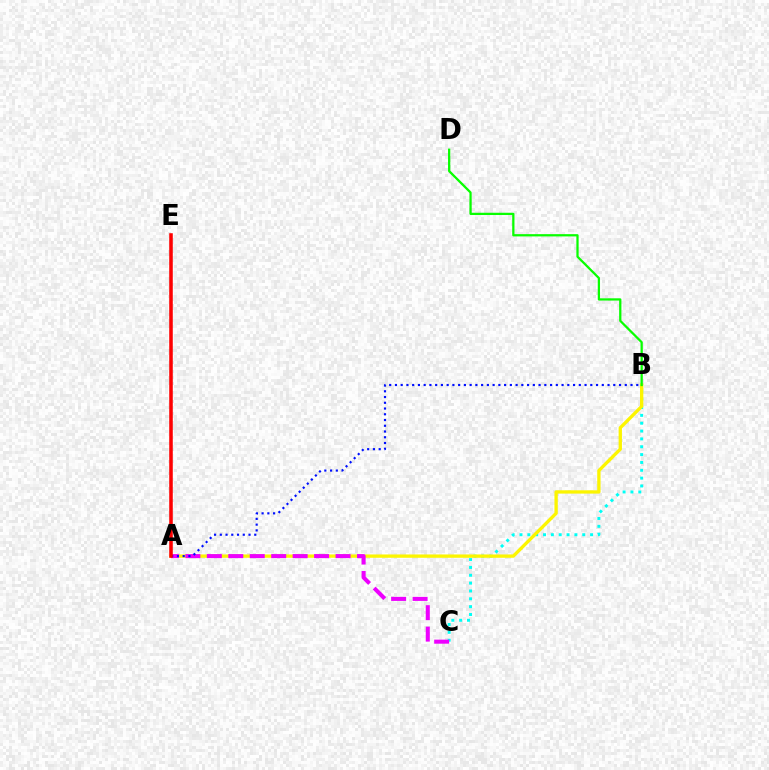{('B', 'C'): [{'color': '#00fff6', 'line_style': 'dotted', 'thickness': 2.13}], ('A', 'B'): [{'color': '#fcf500', 'line_style': 'solid', 'thickness': 2.39}, {'color': '#0010ff', 'line_style': 'dotted', 'thickness': 1.56}], ('A', 'C'): [{'color': '#ee00ff', 'line_style': 'dashed', 'thickness': 2.91}], ('B', 'D'): [{'color': '#08ff00', 'line_style': 'solid', 'thickness': 1.63}], ('A', 'E'): [{'color': '#ff0000', 'line_style': 'solid', 'thickness': 2.56}]}